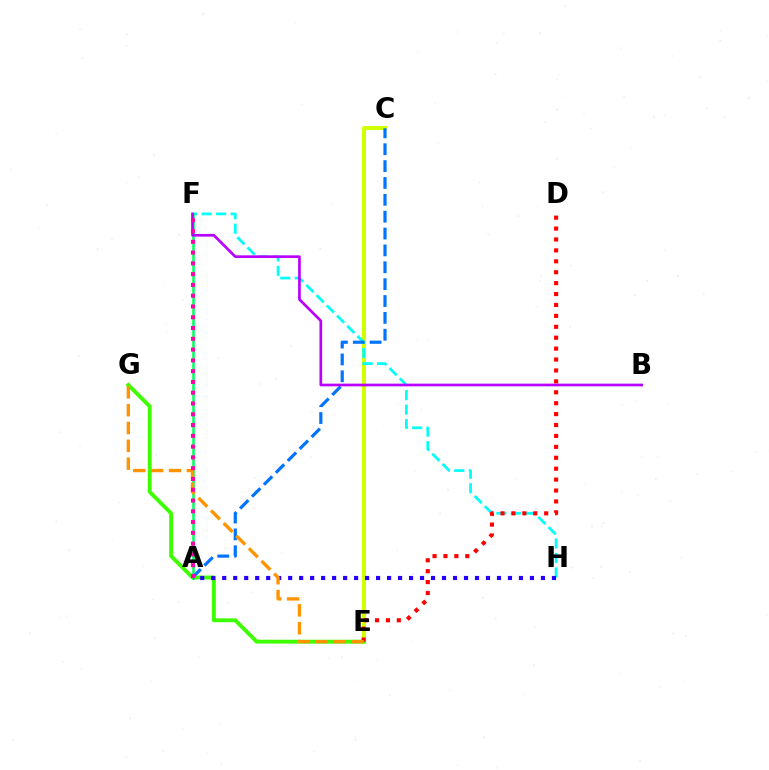{('C', 'E'): [{'color': '#d1ff00', 'line_style': 'solid', 'thickness': 2.91}], ('F', 'H'): [{'color': '#00fff6', 'line_style': 'dashed', 'thickness': 1.97}], ('E', 'G'): [{'color': '#3dff00', 'line_style': 'solid', 'thickness': 2.78}, {'color': '#ff9400', 'line_style': 'dashed', 'thickness': 2.42}], ('A', 'F'): [{'color': '#00ff5c', 'line_style': 'solid', 'thickness': 1.82}, {'color': '#ff00ac', 'line_style': 'dotted', 'thickness': 2.93}], ('A', 'C'): [{'color': '#0074ff', 'line_style': 'dashed', 'thickness': 2.29}], ('A', 'H'): [{'color': '#2500ff', 'line_style': 'dotted', 'thickness': 2.99}], ('D', 'E'): [{'color': '#ff0000', 'line_style': 'dotted', 'thickness': 2.97}], ('B', 'F'): [{'color': '#b900ff', 'line_style': 'solid', 'thickness': 1.94}]}